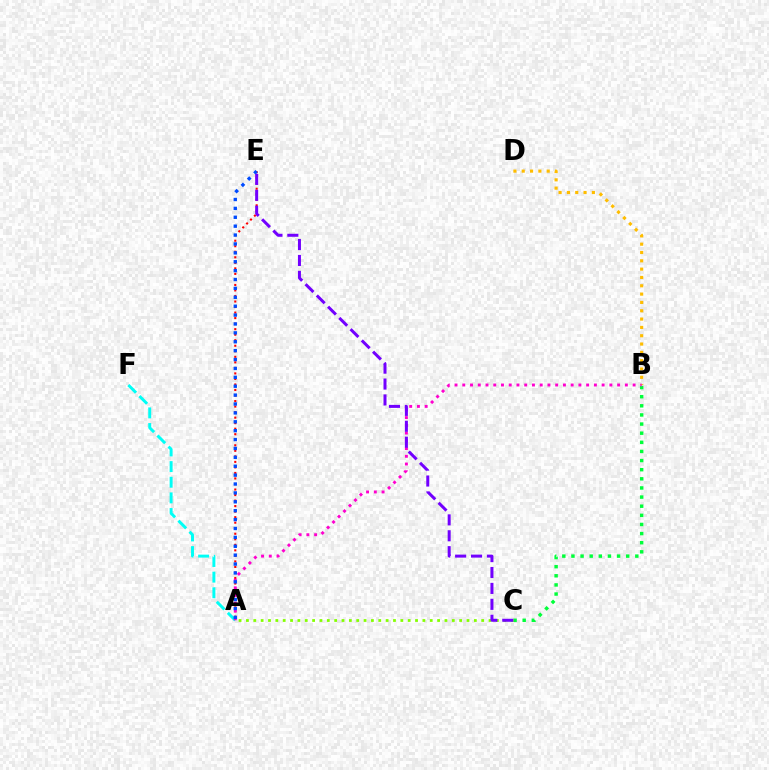{('A', 'F'): [{'color': '#00fff6', 'line_style': 'dashed', 'thickness': 2.13}], ('B', 'C'): [{'color': '#00ff39', 'line_style': 'dotted', 'thickness': 2.48}], ('B', 'D'): [{'color': '#ffbd00', 'line_style': 'dotted', 'thickness': 2.26}], ('A', 'E'): [{'color': '#ff0000', 'line_style': 'dotted', 'thickness': 1.5}, {'color': '#004bff', 'line_style': 'dotted', 'thickness': 2.42}], ('A', 'B'): [{'color': '#ff00cf', 'line_style': 'dotted', 'thickness': 2.1}], ('A', 'C'): [{'color': '#84ff00', 'line_style': 'dotted', 'thickness': 2.0}], ('C', 'E'): [{'color': '#7200ff', 'line_style': 'dashed', 'thickness': 2.16}]}